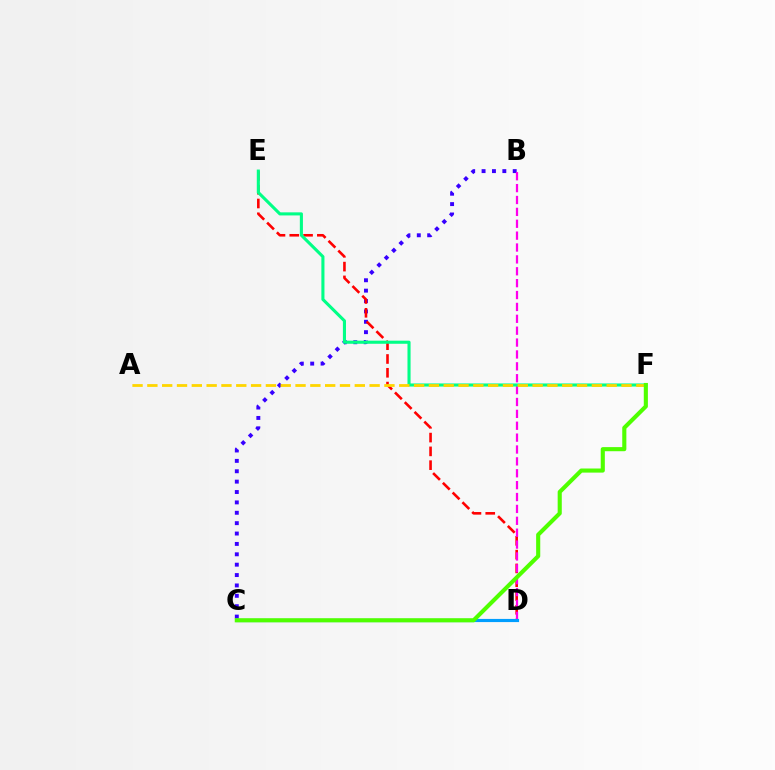{('B', 'C'): [{'color': '#3700ff', 'line_style': 'dotted', 'thickness': 2.82}], ('D', 'E'): [{'color': '#ff0000', 'line_style': 'dashed', 'thickness': 1.87}], ('B', 'D'): [{'color': '#ff00ed', 'line_style': 'dashed', 'thickness': 1.61}], ('C', 'D'): [{'color': '#009eff', 'line_style': 'solid', 'thickness': 2.27}], ('E', 'F'): [{'color': '#00ff86', 'line_style': 'solid', 'thickness': 2.23}], ('A', 'F'): [{'color': '#ffd500', 'line_style': 'dashed', 'thickness': 2.01}], ('C', 'F'): [{'color': '#4fff00', 'line_style': 'solid', 'thickness': 2.96}]}